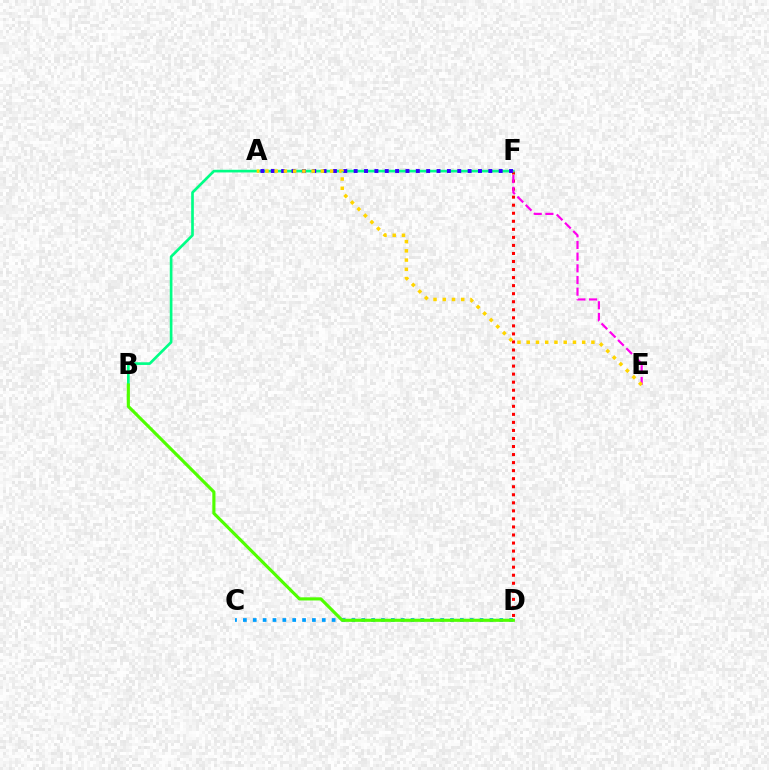{('C', 'D'): [{'color': '#009eff', 'line_style': 'dotted', 'thickness': 2.68}], ('D', 'F'): [{'color': '#ff0000', 'line_style': 'dotted', 'thickness': 2.19}], ('B', 'F'): [{'color': '#00ff86', 'line_style': 'solid', 'thickness': 1.92}], ('A', 'F'): [{'color': '#3700ff', 'line_style': 'dotted', 'thickness': 2.81}], ('E', 'F'): [{'color': '#ff00ed', 'line_style': 'dashed', 'thickness': 1.59}], ('A', 'E'): [{'color': '#ffd500', 'line_style': 'dotted', 'thickness': 2.51}], ('B', 'D'): [{'color': '#4fff00', 'line_style': 'solid', 'thickness': 2.26}]}